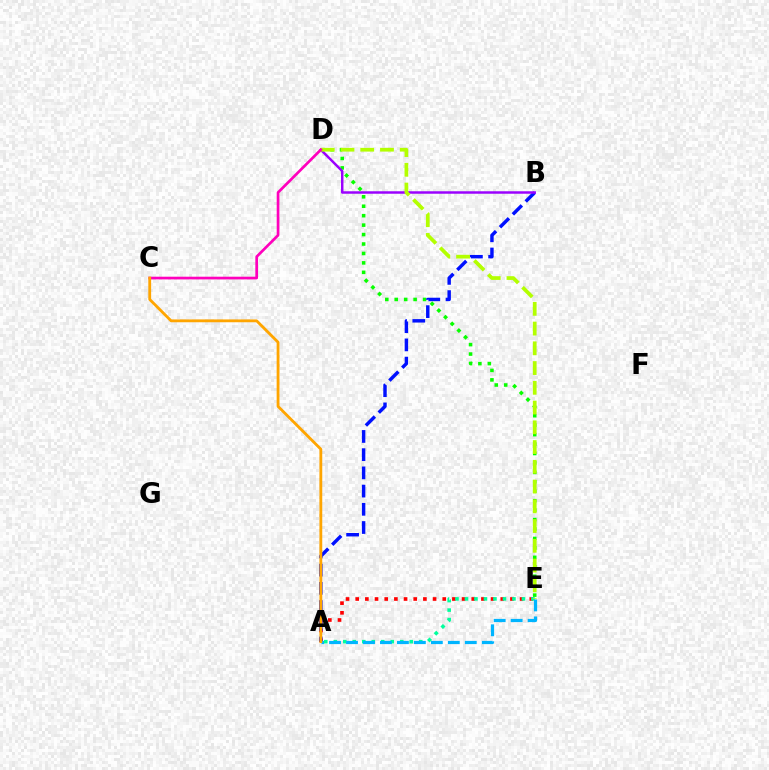{('A', 'E'): [{'color': '#ff0000', 'line_style': 'dotted', 'thickness': 2.63}, {'color': '#00ff9d', 'line_style': 'dotted', 'thickness': 2.58}, {'color': '#00b5ff', 'line_style': 'dashed', 'thickness': 2.3}], ('D', 'E'): [{'color': '#08ff00', 'line_style': 'dotted', 'thickness': 2.57}, {'color': '#b3ff00', 'line_style': 'dashed', 'thickness': 2.68}], ('A', 'B'): [{'color': '#0010ff', 'line_style': 'dashed', 'thickness': 2.47}], ('B', 'D'): [{'color': '#9b00ff', 'line_style': 'solid', 'thickness': 1.78}], ('C', 'D'): [{'color': '#ff00bd', 'line_style': 'solid', 'thickness': 1.94}], ('A', 'C'): [{'color': '#ffa500', 'line_style': 'solid', 'thickness': 2.03}]}